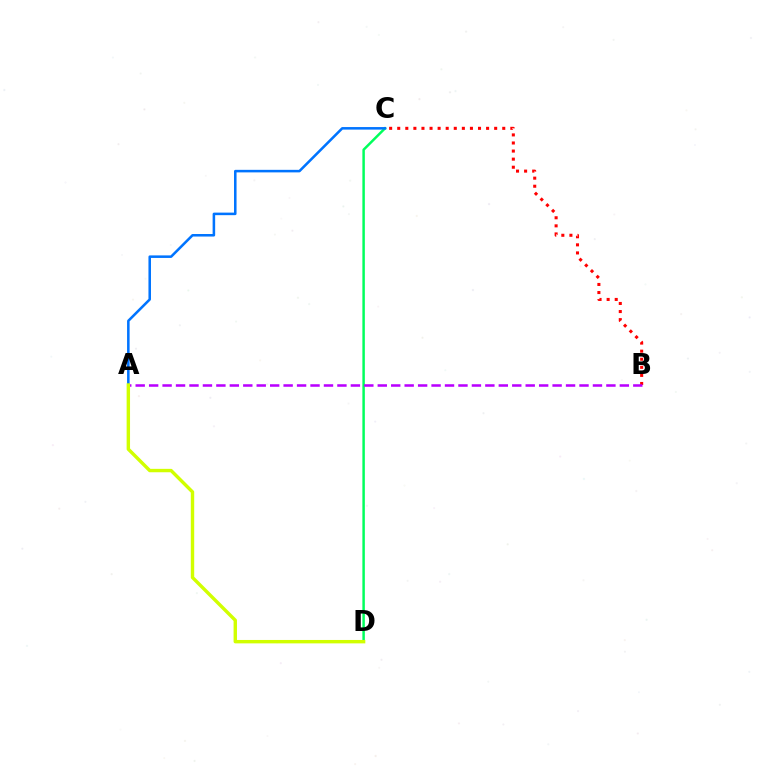{('B', 'C'): [{'color': '#ff0000', 'line_style': 'dotted', 'thickness': 2.2}], ('C', 'D'): [{'color': '#00ff5c', 'line_style': 'solid', 'thickness': 1.78}], ('A', 'B'): [{'color': '#b900ff', 'line_style': 'dashed', 'thickness': 1.83}], ('A', 'C'): [{'color': '#0074ff', 'line_style': 'solid', 'thickness': 1.83}], ('A', 'D'): [{'color': '#d1ff00', 'line_style': 'solid', 'thickness': 2.45}]}